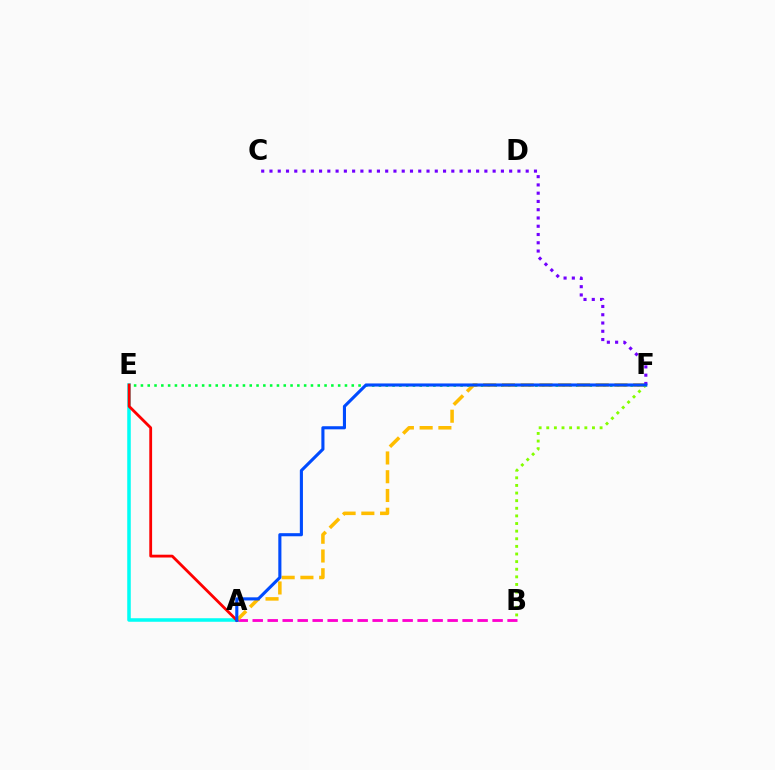{('A', 'B'): [{'color': '#ff00cf', 'line_style': 'dashed', 'thickness': 2.04}], ('A', 'E'): [{'color': '#00fff6', 'line_style': 'solid', 'thickness': 2.54}, {'color': '#ff0000', 'line_style': 'solid', 'thickness': 2.02}], ('E', 'F'): [{'color': '#00ff39', 'line_style': 'dotted', 'thickness': 1.85}], ('A', 'F'): [{'color': '#ffbd00', 'line_style': 'dashed', 'thickness': 2.55}, {'color': '#004bff', 'line_style': 'solid', 'thickness': 2.23}], ('B', 'F'): [{'color': '#84ff00', 'line_style': 'dotted', 'thickness': 2.07}], ('C', 'F'): [{'color': '#7200ff', 'line_style': 'dotted', 'thickness': 2.25}]}